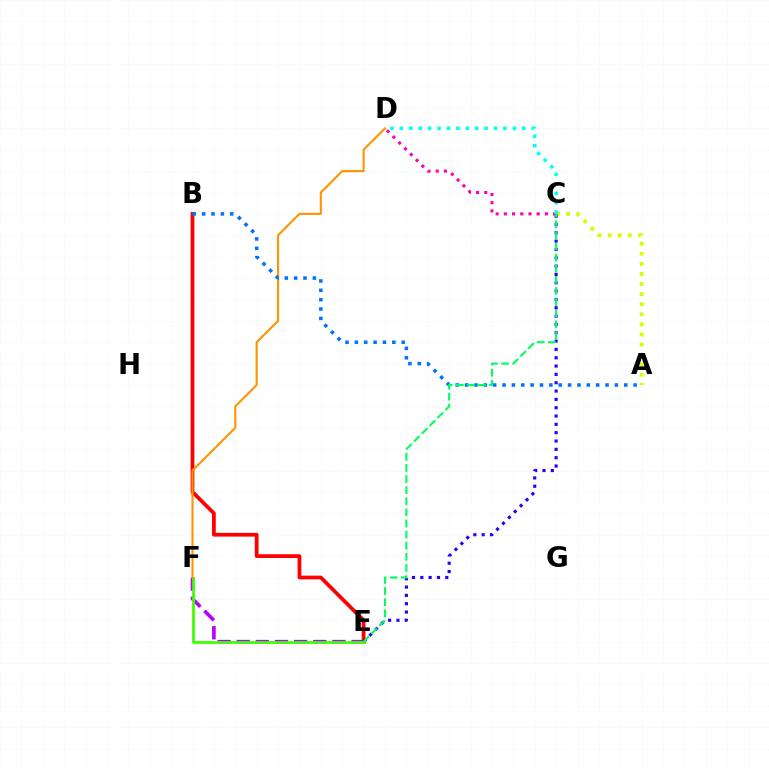{('E', 'F'): [{'color': '#b900ff', 'line_style': 'dashed', 'thickness': 2.6}, {'color': '#3dff00', 'line_style': 'solid', 'thickness': 2.0}], ('A', 'C'): [{'color': '#d1ff00', 'line_style': 'dotted', 'thickness': 2.74}], ('B', 'E'): [{'color': '#ff0000', 'line_style': 'solid', 'thickness': 2.71}], ('C', 'E'): [{'color': '#2500ff', 'line_style': 'dotted', 'thickness': 2.26}, {'color': '#00ff5c', 'line_style': 'dashed', 'thickness': 1.51}], ('D', 'F'): [{'color': '#ff9400', 'line_style': 'solid', 'thickness': 1.52}], ('C', 'D'): [{'color': '#ff00ac', 'line_style': 'dotted', 'thickness': 2.23}, {'color': '#00fff6', 'line_style': 'dotted', 'thickness': 2.56}], ('A', 'B'): [{'color': '#0074ff', 'line_style': 'dotted', 'thickness': 2.54}]}